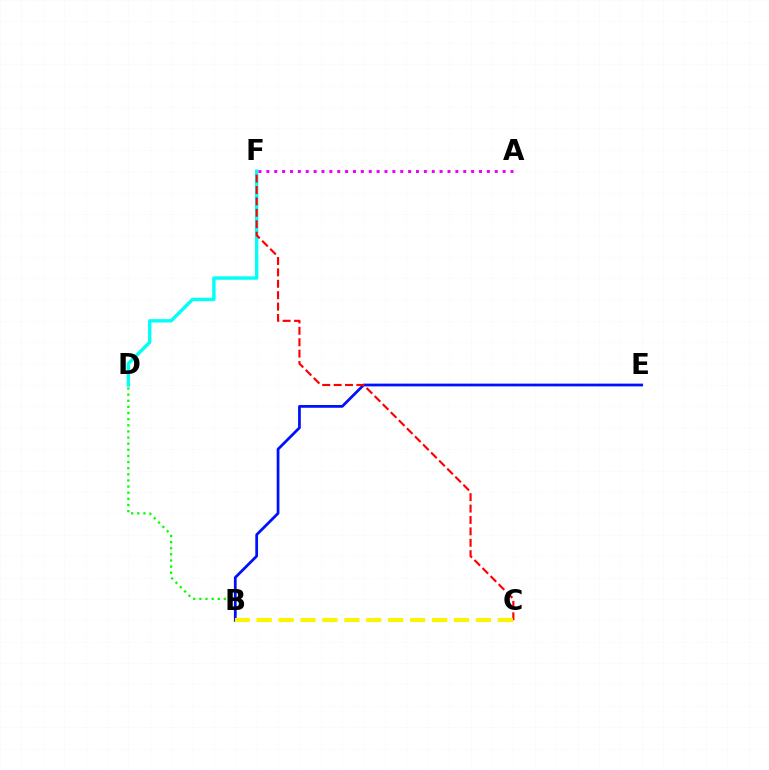{('D', 'F'): [{'color': '#00fff6', 'line_style': 'solid', 'thickness': 2.44}], ('B', 'D'): [{'color': '#08ff00', 'line_style': 'dotted', 'thickness': 1.66}], ('B', 'E'): [{'color': '#0010ff', 'line_style': 'solid', 'thickness': 1.98}], ('C', 'F'): [{'color': '#ff0000', 'line_style': 'dashed', 'thickness': 1.55}], ('A', 'F'): [{'color': '#ee00ff', 'line_style': 'dotted', 'thickness': 2.14}], ('B', 'C'): [{'color': '#fcf500', 'line_style': 'dashed', 'thickness': 2.98}]}